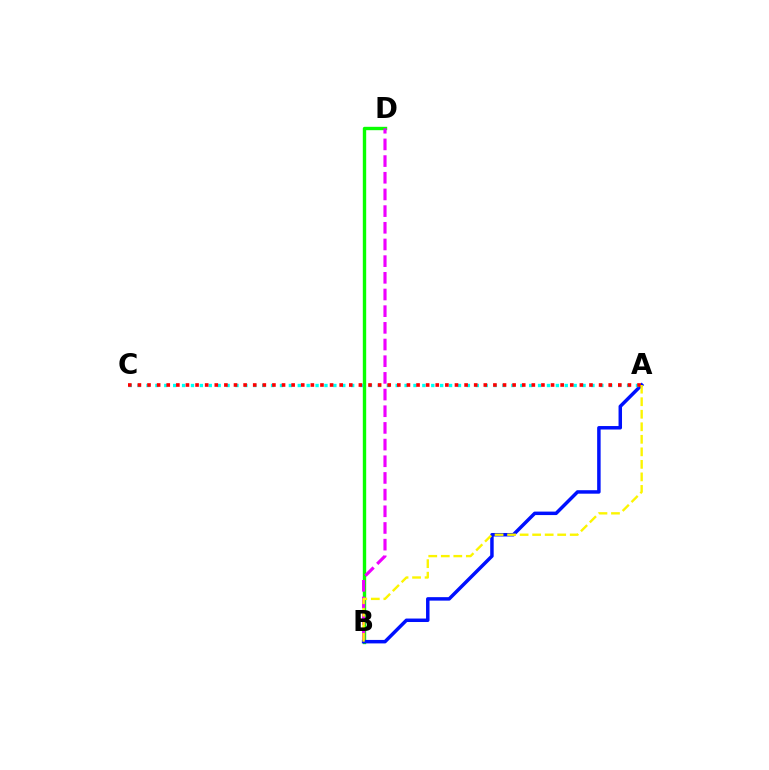{('B', 'D'): [{'color': '#08ff00', 'line_style': 'solid', 'thickness': 2.43}, {'color': '#ee00ff', 'line_style': 'dashed', 'thickness': 2.27}], ('A', 'B'): [{'color': '#0010ff', 'line_style': 'solid', 'thickness': 2.5}, {'color': '#fcf500', 'line_style': 'dashed', 'thickness': 1.7}], ('A', 'C'): [{'color': '#00fff6', 'line_style': 'dotted', 'thickness': 2.42}, {'color': '#ff0000', 'line_style': 'dotted', 'thickness': 2.61}]}